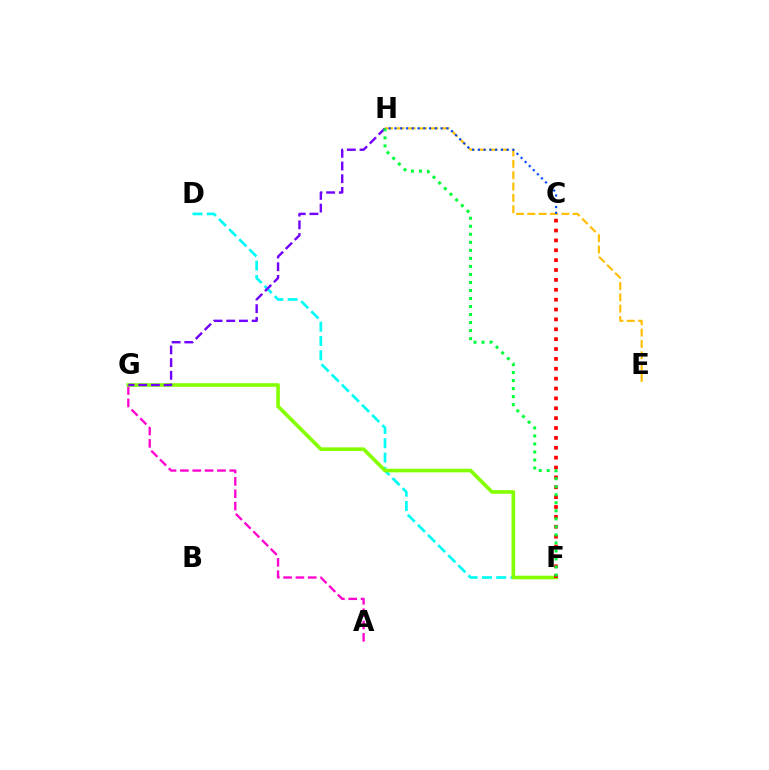{('E', 'H'): [{'color': '#ffbd00', 'line_style': 'dashed', 'thickness': 1.54}], ('A', 'G'): [{'color': '#ff00cf', 'line_style': 'dashed', 'thickness': 1.68}], ('C', 'H'): [{'color': '#004bff', 'line_style': 'dotted', 'thickness': 1.57}], ('D', 'F'): [{'color': '#00fff6', 'line_style': 'dashed', 'thickness': 1.94}], ('F', 'G'): [{'color': '#84ff00', 'line_style': 'solid', 'thickness': 2.61}], ('G', 'H'): [{'color': '#7200ff', 'line_style': 'dashed', 'thickness': 1.72}], ('C', 'F'): [{'color': '#ff0000', 'line_style': 'dotted', 'thickness': 2.68}], ('F', 'H'): [{'color': '#00ff39', 'line_style': 'dotted', 'thickness': 2.18}]}